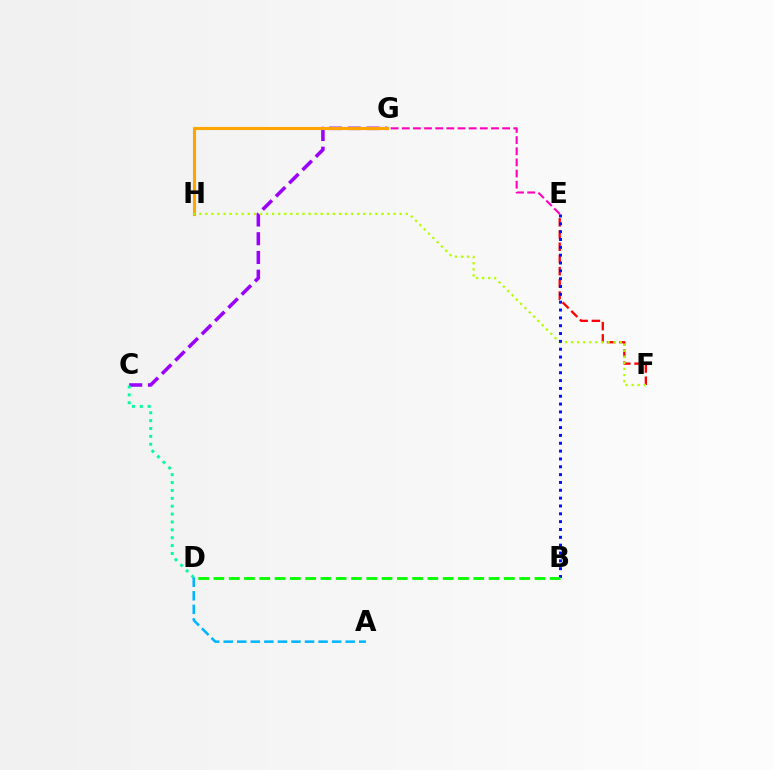{('E', 'G'): [{'color': '#ff00bd', 'line_style': 'dashed', 'thickness': 1.52}], ('C', 'G'): [{'color': '#9b00ff', 'line_style': 'dashed', 'thickness': 2.54}], ('E', 'F'): [{'color': '#ff0000', 'line_style': 'dashed', 'thickness': 1.66}], ('C', 'D'): [{'color': '#00ff9d', 'line_style': 'dotted', 'thickness': 2.14}], ('G', 'H'): [{'color': '#ffa500', 'line_style': 'solid', 'thickness': 2.24}], ('A', 'D'): [{'color': '#00b5ff', 'line_style': 'dashed', 'thickness': 1.84}], ('F', 'H'): [{'color': '#b3ff00', 'line_style': 'dotted', 'thickness': 1.65}], ('B', 'E'): [{'color': '#0010ff', 'line_style': 'dotted', 'thickness': 2.13}], ('B', 'D'): [{'color': '#08ff00', 'line_style': 'dashed', 'thickness': 2.08}]}